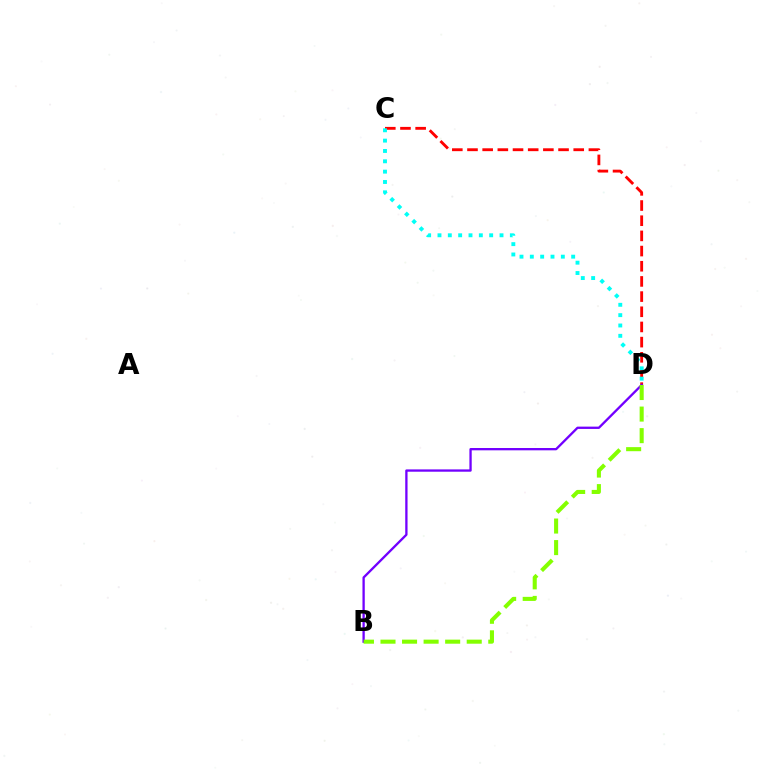{('C', 'D'): [{'color': '#ff0000', 'line_style': 'dashed', 'thickness': 2.06}, {'color': '#00fff6', 'line_style': 'dotted', 'thickness': 2.81}], ('B', 'D'): [{'color': '#7200ff', 'line_style': 'solid', 'thickness': 1.66}, {'color': '#84ff00', 'line_style': 'dashed', 'thickness': 2.93}]}